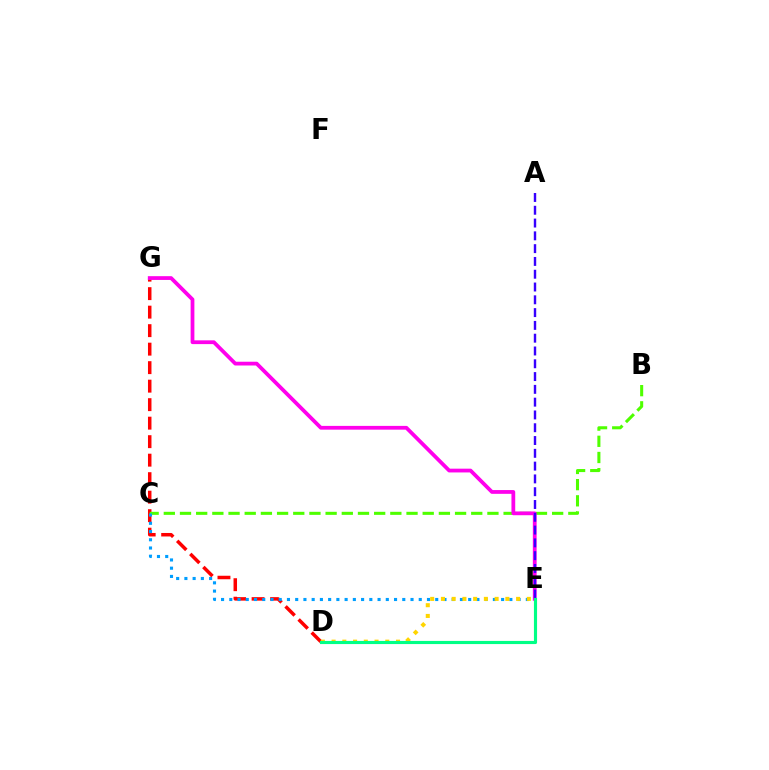{('D', 'G'): [{'color': '#ff0000', 'line_style': 'dashed', 'thickness': 2.51}], ('B', 'C'): [{'color': '#4fff00', 'line_style': 'dashed', 'thickness': 2.2}], ('E', 'G'): [{'color': '#ff00ed', 'line_style': 'solid', 'thickness': 2.72}], ('C', 'E'): [{'color': '#009eff', 'line_style': 'dotted', 'thickness': 2.24}], ('D', 'E'): [{'color': '#ffd500', 'line_style': 'dotted', 'thickness': 2.92}, {'color': '#00ff86', 'line_style': 'solid', 'thickness': 2.25}], ('A', 'E'): [{'color': '#3700ff', 'line_style': 'dashed', 'thickness': 1.74}]}